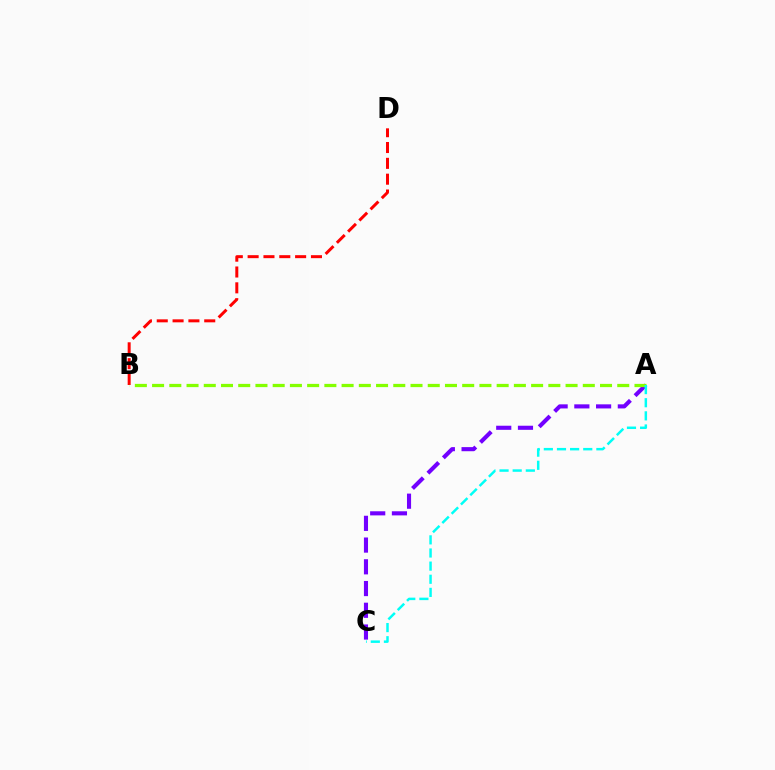{('B', 'D'): [{'color': '#ff0000', 'line_style': 'dashed', 'thickness': 2.15}], ('A', 'C'): [{'color': '#7200ff', 'line_style': 'dashed', 'thickness': 2.95}, {'color': '#00fff6', 'line_style': 'dashed', 'thickness': 1.78}], ('A', 'B'): [{'color': '#84ff00', 'line_style': 'dashed', 'thickness': 2.34}]}